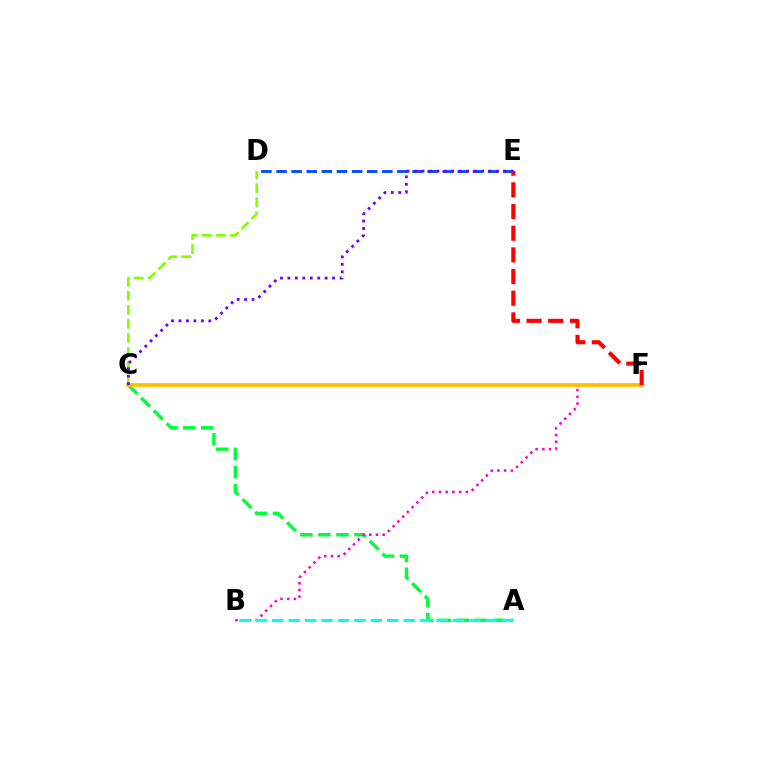{('A', 'C'): [{'color': '#00ff39', 'line_style': 'dashed', 'thickness': 2.46}], ('B', 'F'): [{'color': '#ff00cf', 'line_style': 'dotted', 'thickness': 1.83}], ('D', 'E'): [{'color': '#004bff', 'line_style': 'dashed', 'thickness': 2.05}], ('C', 'F'): [{'color': '#ffbd00', 'line_style': 'solid', 'thickness': 2.65}], ('E', 'F'): [{'color': '#ff0000', 'line_style': 'dashed', 'thickness': 2.94}], ('A', 'B'): [{'color': '#00fff6', 'line_style': 'dashed', 'thickness': 2.23}], ('C', 'D'): [{'color': '#84ff00', 'line_style': 'dashed', 'thickness': 1.91}], ('C', 'E'): [{'color': '#7200ff', 'line_style': 'dotted', 'thickness': 2.02}]}